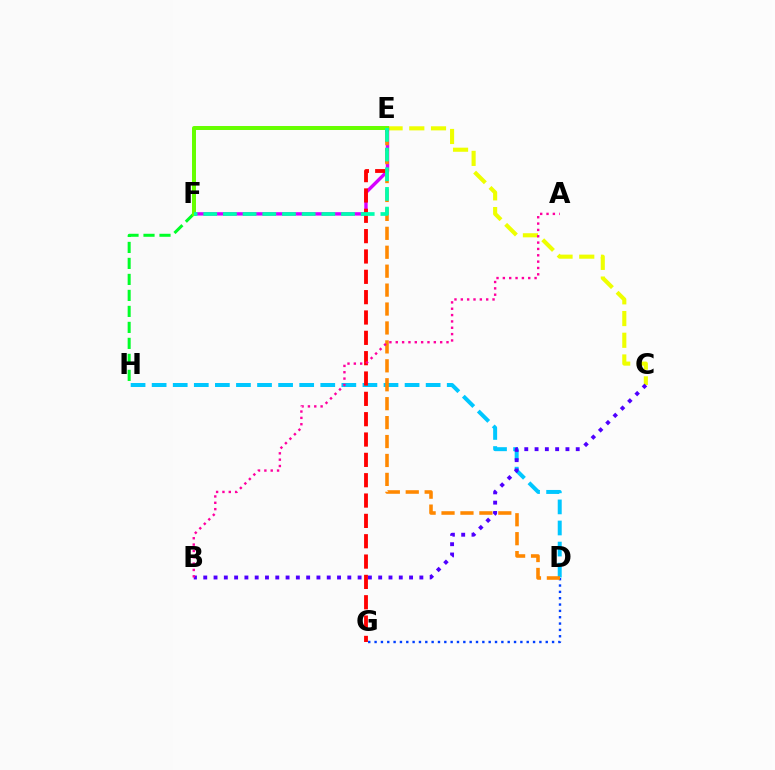{('D', 'G'): [{'color': '#003fff', 'line_style': 'dotted', 'thickness': 1.72}], ('C', 'E'): [{'color': '#eeff00', 'line_style': 'dashed', 'thickness': 2.95}], ('E', 'F'): [{'color': '#d600ff', 'line_style': 'solid', 'thickness': 2.44}, {'color': '#66ff00', 'line_style': 'solid', 'thickness': 2.86}, {'color': '#00ffaf', 'line_style': 'dashed', 'thickness': 2.67}], ('D', 'H'): [{'color': '#00c7ff', 'line_style': 'dashed', 'thickness': 2.86}], ('E', 'G'): [{'color': '#ff0000', 'line_style': 'dashed', 'thickness': 2.76}], ('B', 'C'): [{'color': '#4f00ff', 'line_style': 'dotted', 'thickness': 2.8}], ('D', 'E'): [{'color': '#ff8800', 'line_style': 'dashed', 'thickness': 2.57}], ('A', 'B'): [{'color': '#ff00a0', 'line_style': 'dotted', 'thickness': 1.72}], ('F', 'H'): [{'color': '#00ff27', 'line_style': 'dashed', 'thickness': 2.17}]}